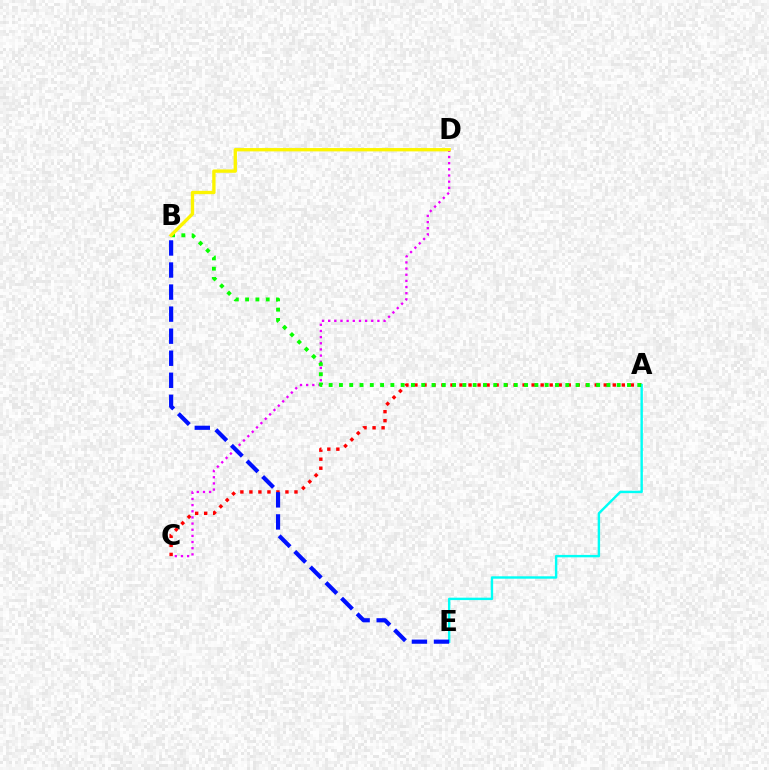{('A', 'C'): [{'color': '#ff0000', 'line_style': 'dotted', 'thickness': 2.45}], ('C', 'D'): [{'color': '#ee00ff', 'line_style': 'dotted', 'thickness': 1.67}], ('A', 'E'): [{'color': '#00fff6', 'line_style': 'solid', 'thickness': 1.73}], ('B', 'E'): [{'color': '#0010ff', 'line_style': 'dashed', 'thickness': 3.0}], ('A', 'B'): [{'color': '#08ff00', 'line_style': 'dotted', 'thickness': 2.8}], ('B', 'D'): [{'color': '#fcf500', 'line_style': 'solid', 'thickness': 2.4}]}